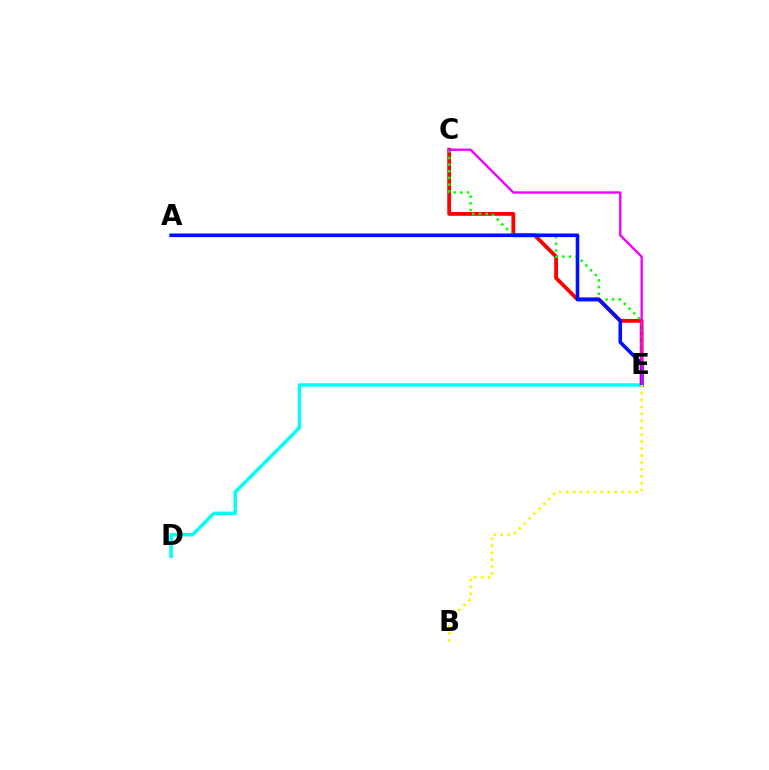{('C', 'E'): [{'color': '#ff0000', 'line_style': 'solid', 'thickness': 2.74}, {'color': '#08ff00', 'line_style': 'dotted', 'thickness': 1.81}, {'color': '#ee00ff', 'line_style': 'solid', 'thickness': 1.72}], ('D', 'E'): [{'color': '#00fff6', 'line_style': 'solid', 'thickness': 2.52}], ('A', 'E'): [{'color': '#0010ff', 'line_style': 'solid', 'thickness': 2.59}], ('B', 'E'): [{'color': '#fcf500', 'line_style': 'dotted', 'thickness': 1.88}]}